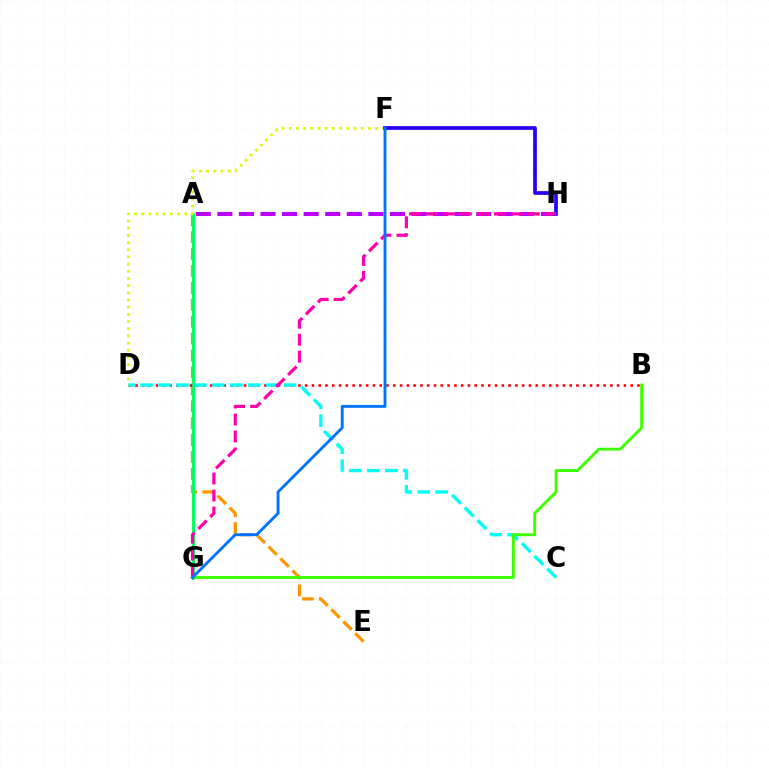{('A', 'H'): [{'color': '#b900ff', 'line_style': 'dashed', 'thickness': 2.93}], ('A', 'E'): [{'color': '#ff9400', 'line_style': 'dashed', 'thickness': 2.3}], ('A', 'G'): [{'color': '#00ff5c', 'line_style': 'solid', 'thickness': 2.11}], ('B', 'D'): [{'color': '#ff0000', 'line_style': 'dotted', 'thickness': 1.84}], ('C', 'D'): [{'color': '#00fff6', 'line_style': 'dashed', 'thickness': 2.44}], ('D', 'F'): [{'color': '#d1ff00', 'line_style': 'dotted', 'thickness': 1.95}], ('F', 'H'): [{'color': '#2500ff', 'line_style': 'solid', 'thickness': 2.69}], ('G', 'H'): [{'color': '#ff00ac', 'line_style': 'dashed', 'thickness': 2.31}], ('B', 'G'): [{'color': '#3dff00', 'line_style': 'solid', 'thickness': 2.09}], ('F', 'G'): [{'color': '#0074ff', 'line_style': 'solid', 'thickness': 2.08}]}